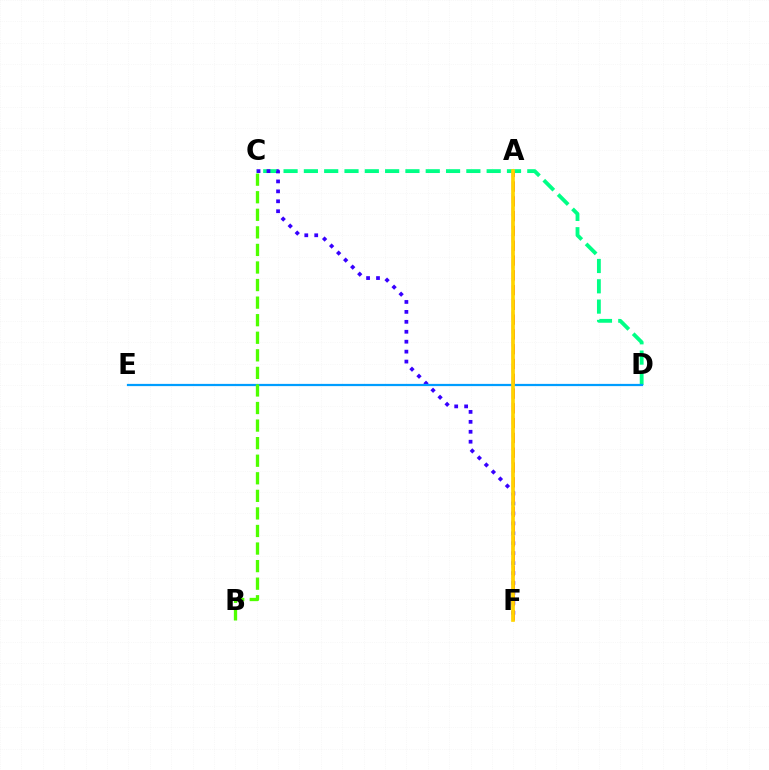{('C', 'D'): [{'color': '#00ff86', 'line_style': 'dashed', 'thickness': 2.76}], ('C', 'F'): [{'color': '#3700ff', 'line_style': 'dotted', 'thickness': 2.7}], ('D', 'E'): [{'color': '#009eff', 'line_style': 'solid', 'thickness': 1.6}], ('A', 'F'): [{'color': '#ff0000', 'line_style': 'dashed', 'thickness': 2.01}, {'color': '#ff00ed', 'line_style': 'dashed', 'thickness': 1.77}, {'color': '#ffd500', 'line_style': 'solid', 'thickness': 2.64}], ('B', 'C'): [{'color': '#4fff00', 'line_style': 'dashed', 'thickness': 2.39}]}